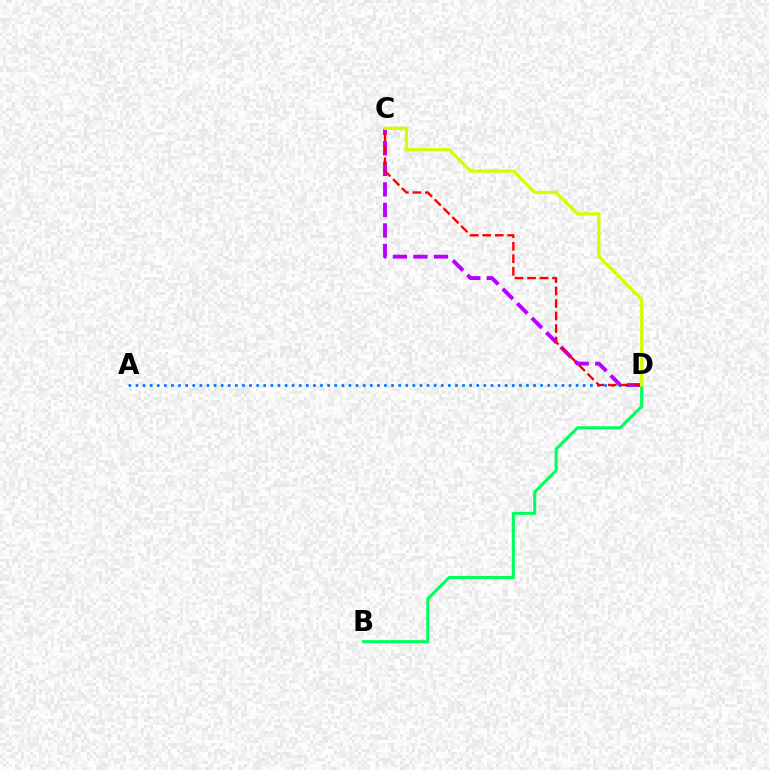{('C', 'D'): [{'color': '#b900ff', 'line_style': 'dashed', 'thickness': 2.79}, {'color': '#ff0000', 'line_style': 'dashed', 'thickness': 1.7}, {'color': '#d1ff00', 'line_style': 'solid', 'thickness': 2.34}], ('A', 'D'): [{'color': '#0074ff', 'line_style': 'dotted', 'thickness': 1.93}], ('B', 'D'): [{'color': '#00ff5c', 'line_style': 'solid', 'thickness': 2.21}]}